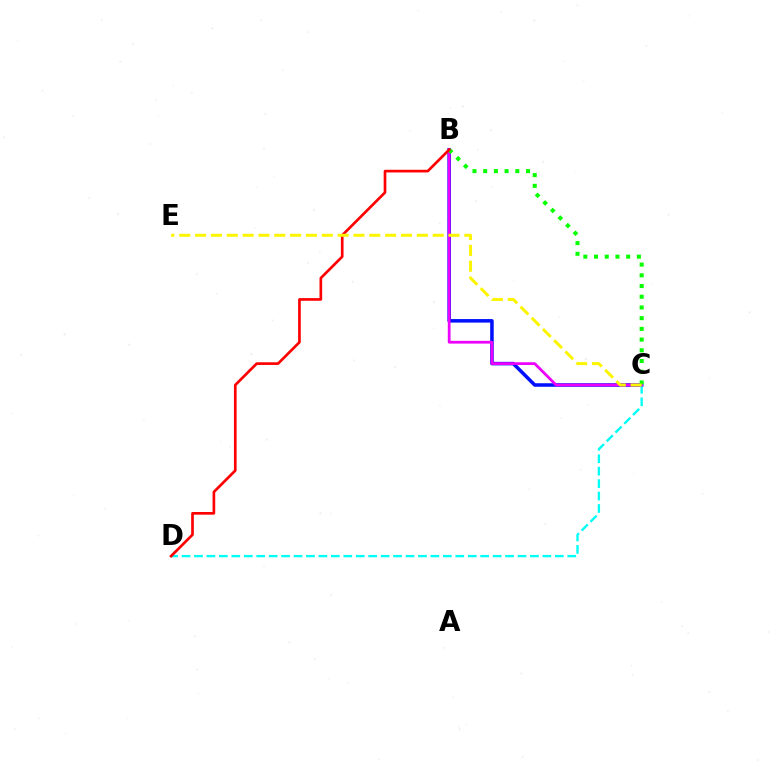{('B', 'C'): [{'color': '#0010ff', 'line_style': 'solid', 'thickness': 2.54}, {'color': '#ee00ff', 'line_style': 'solid', 'thickness': 1.98}, {'color': '#08ff00', 'line_style': 'dotted', 'thickness': 2.91}], ('C', 'D'): [{'color': '#00fff6', 'line_style': 'dashed', 'thickness': 1.69}], ('B', 'D'): [{'color': '#ff0000', 'line_style': 'solid', 'thickness': 1.92}], ('C', 'E'): [{'color': '#fcf500', 'line_style': 'dashed', 'thickness': 2.15}]}